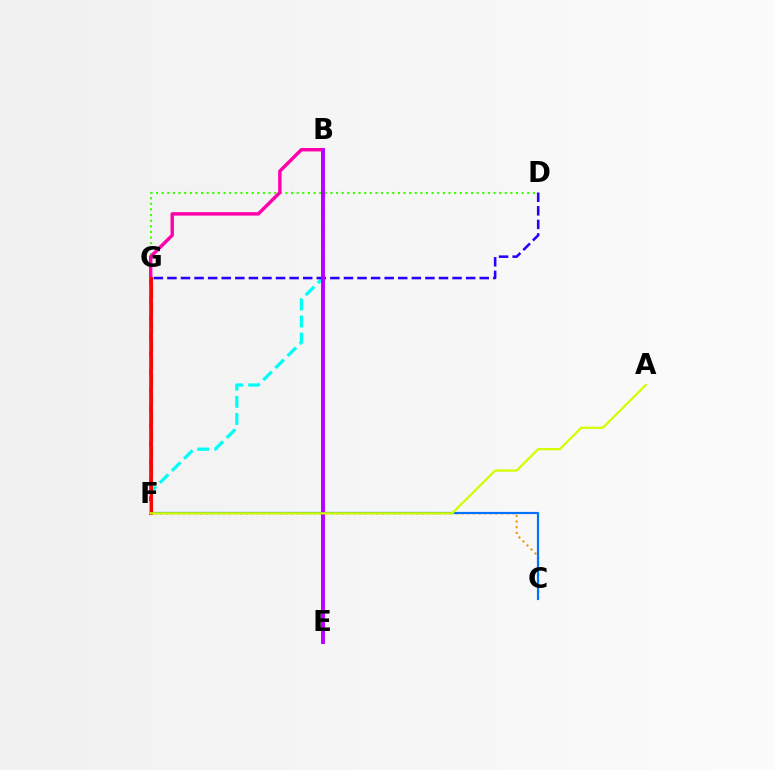{('D', 'G'): [{'color': '#3dff00', 'line_style': 'dotted', 'thickness': 1.53}, {'color': '#2500ff', 'line_style': 'dashed', 'thickness': 1.84}], ('B', 'F'): [{'color': '#ff00ac', 'line_style': 'solid', 'thickness': 2.48}, {'color': '#00fff6', 'line_style': 'dashed', 'thickness': 2.32}], ('F', 'G'): [{'color': '#00ff5c', 'line_style': 'dashed', 'thickness': 2.44}, {'color': '#ff0000', 'line_style': 'solid', 'thickness': 2.09}], ('C', 'F'): [{'color': '#ff9400', 'line_style': 'dotted', 'thickness': 1.54}, {'color': '#0074ff', 'line_style': 'solid', 'thickness': 1.56}], ('B', 'E'): [{'color': '#b900ff', 'line_style': 'solid', 'thickness': 2.82}], ('A', 'F'): [{'color': '#d1ff00', 'line_style': 'solid', 'thickness': 1.63}]}